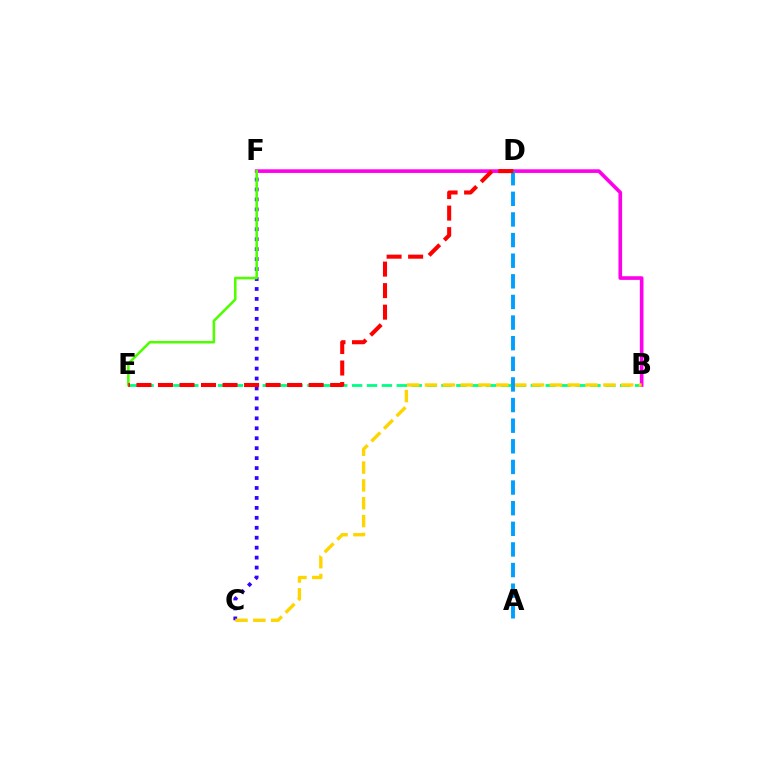{('C', 'F'): [{'color': '#3700ff', 'line_style': 'dotted', 'thickness': 2.7}], ('B', 'E'): [{'color': '#00ff86', 'line_style': 'dashed', 'thickness': 2.02}], ('B', 'F'): [{'color': '#ff00ed', 'line_style': 'solid', 'thickness': 2.62}], ('B', 'C'): [{'color': '#ffd500', 'line_style': 'dashed', 'thickness': 2.42}], ('A', 'D'): [{'color': '#009eff', 'line_style': 'dashed', 'thickness': 2.8}], ('E', 'F'): [{'color': '#4fff00', 'line_style': 'solid', 'thickness': 1.85}], ('D', 'E'): [{'color': '#ff0000', 'line_style': 'dashed', 'thickness': 2.92}]}